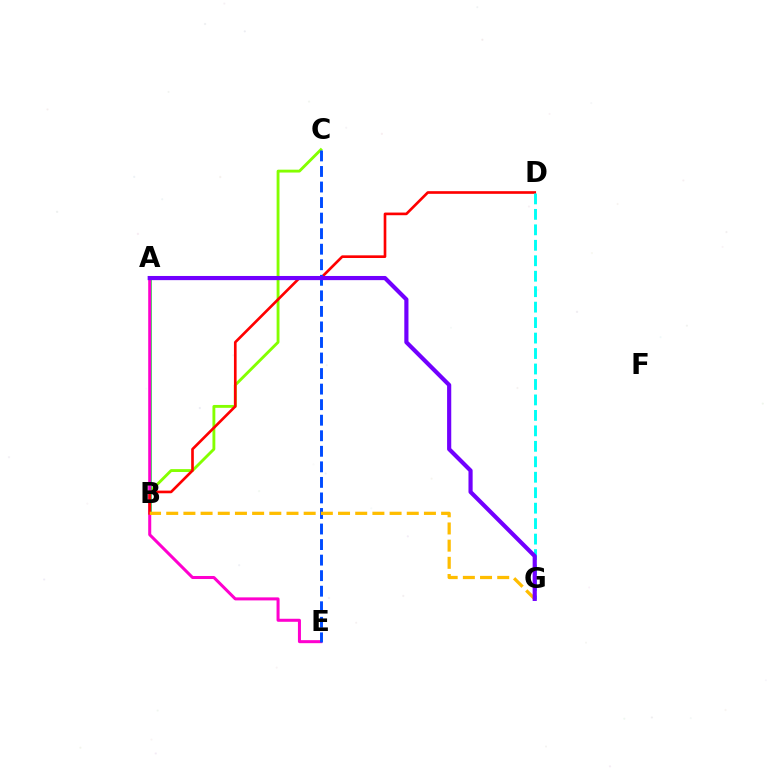{('B', 'C'): [{'color': '#84ff00', 'line_style': 'solid', 'thickness': 2.06}], ('A', 'B'): [{'color': '#00ff39', 'line_style': 'solid', 'thickness': 1.89}], ('A', 'E'): [{'color': '#ff00cf', 'line_style': 'solid', 'thickness': 2.18}], ('B', 'D'): [{'color': '#ff0000', 'line_style': 'solid', 'thickness': 1.91}], ('C', 'E'): [{'color': '#004bff', 'line_style': 'dashed', 'thickness': 2.11}], ('D', 'G'): [{'color': '#00fff6', 'line_style': 'dashed', 'thickness': 2.1}], ('B', 'G'): [{'color': '#ffbd00', 'line_style': 'dashed', 'thickness': 2.33}], ('A', 'G'): [{'color': '#7200ff', 'line_style': 'solid', 'thickness': 3.0}]}